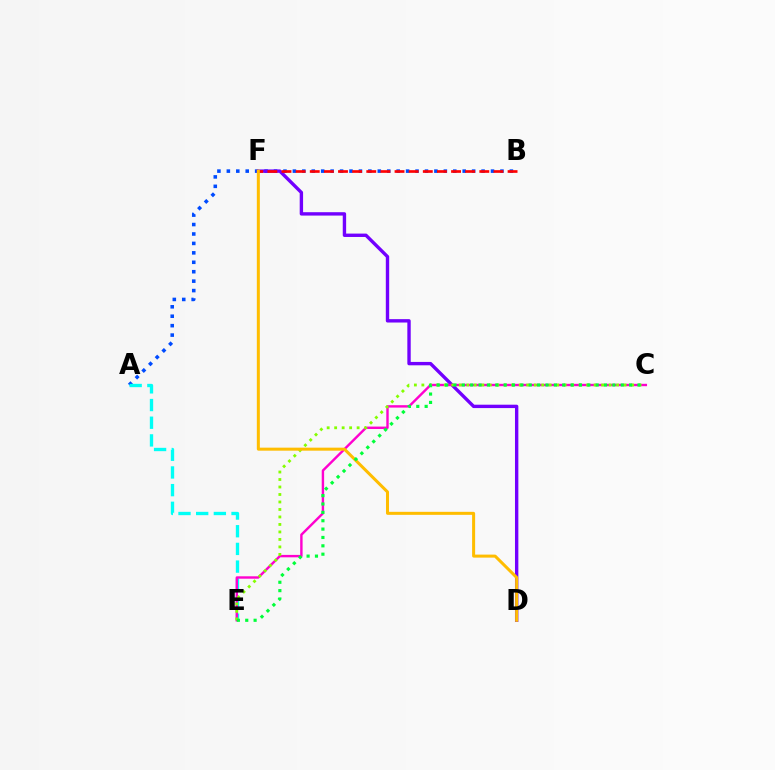{('A', 'B'): [{'color': '#004bff', 'line_style': 'dotted', 'thickness': 2.56}], ('A', 'E'): [{'color': '#00fff6', 'line_style': 'dashed', 'thickness': 2.4}], ('D', 'F'): [{'color': '#7200ff', 'line_style': 'solid', 'thickness': 2.43}, {'color': '#ffbd00', 'line_style': 'solid', 'thickness': 2.18}], ('C', 'E'): [{'color': '#ff00cf', 'line_style': 'solid', 'thickness': 1.73}, {'color': '#84ff00', 'line_style': 'dotted', 'thickness': 2.03}, {'color': '#00ff39', 'line_style': 'dotted', 'thickness': 2.27}], ('B', 'F'): [{'color': '#ff0000', 'line_style': 'dashed', 'thickness': 1.92}]}